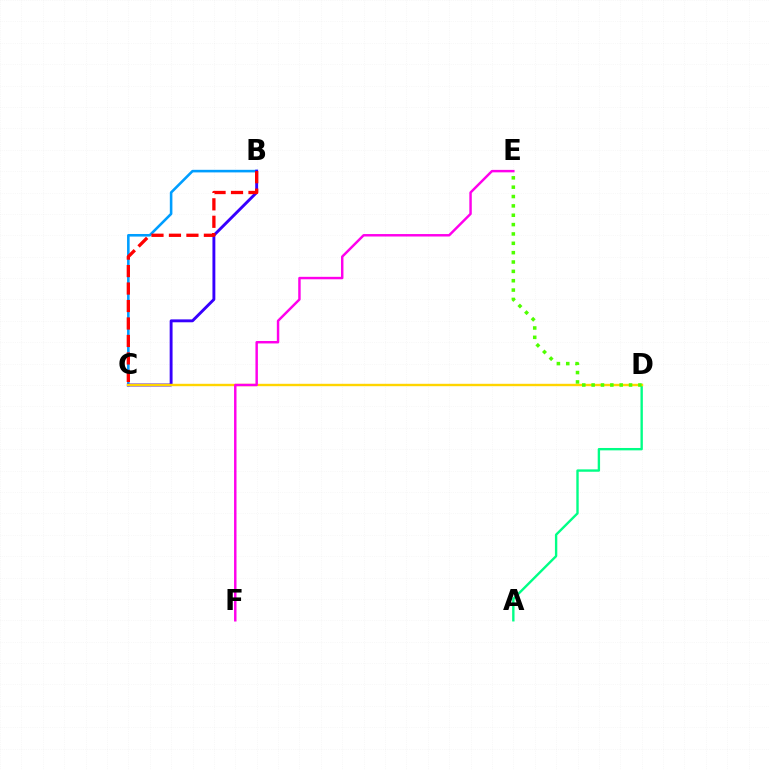{('B', 'C'): [{'color': '#009eff', 'line_style': 'solid', 'thickness': 1.86}, {'color': '#3700ff', 'line_style': 'solid', 'thickness': 2.08}, {'color': '#ff0000', 'line_style': 'dashed', 'thickness': 2.37}], ('A', 'D'): [{'color': '#00ff86', 'line_style': 'solid', 'thickness': 1.71}], ('C', 'D'): [{'color': '#ffd500', 'line_style': 'solid', 'thickness': 1.73}], ('E', 'F'): [{'color': '#ff00ed', 'line_style': 'solid', 'thickness': 1.77}], ('D', 'E'): [{'color': '#4fff00', 'line_style': 'dotted', 'thickness': 2.54}]}